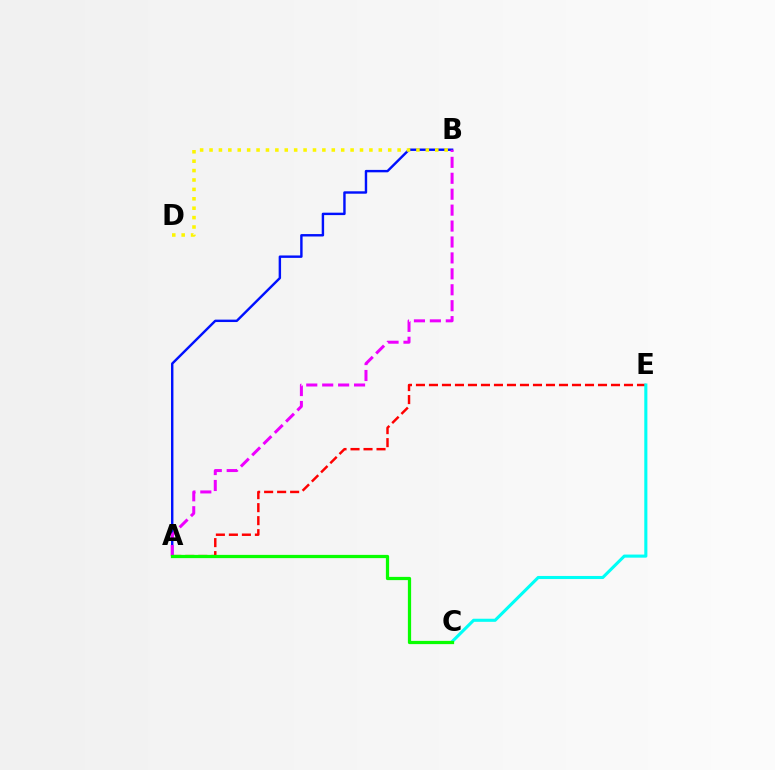{('A', 'B'): [{'color': '#0010ff', 'line_style': 'solid', 'thickness': 1.74}, {'color': '#ee00ff', 'line_style': 'dashed', 'thickness': 2.16}], ('A', 'E'): [{'color': '#ff0000', 'line_style': 'dashed', 'thickness': 1.77}], ('B', 'D'): [{'color': '#fcf500', 'line_style': 'dotted', 'thickness': 2.56}], ('C', 'E'): [{'color': '#00fff6', 'line_style': 'solid', 'thickness': 2.22}], ('A', 'C'): [{'color': '#08ff00', 'line_style': 'solid', 'thickness': 2.34}]}